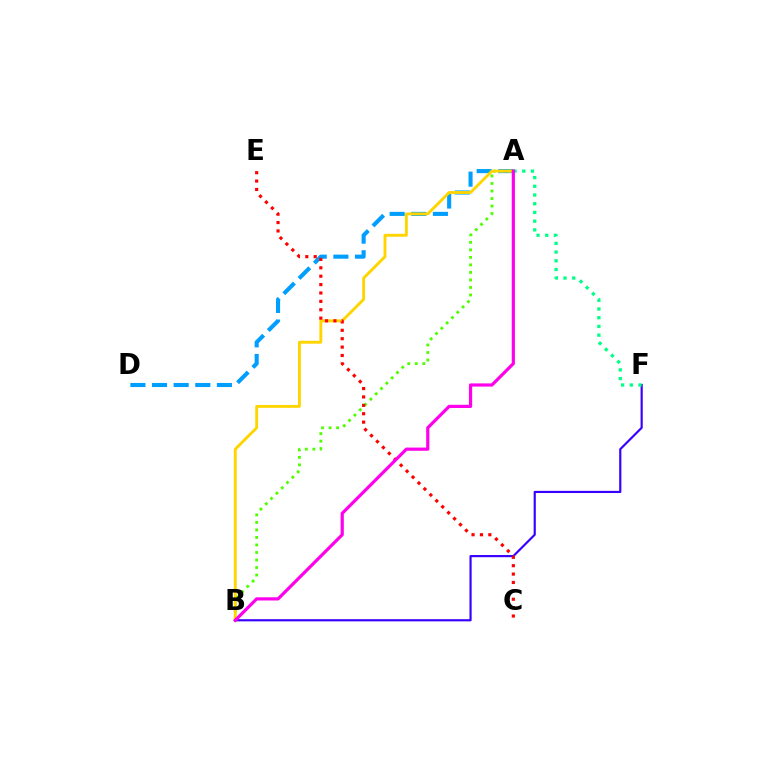{('A', 'D'): [{'color': '#009eff', 'line_style': 'dashed', 'thickness': 2.94}], ('A', 'B'): [{'color': '#4fff00', 'line_style': 'dotted', 'thickness': 2.04}, {'color': '#ffd500', 'line_style': 'solid', 'thickness': 2.08}, {'color': '#ff00ed', 'line_style': 'solid', 'thickness': 2.3}], ('B', 'F'): [{'color': '#3700ff', 'line_style': 'solid', 'thickness': 1.56}], ('A', 'F'): [{'color': '#00ff86', 'line_style': 'dotted', 'thickness': 2.37}], ('C', 'E'): [{'color': '#ff0000', 'line_style': 'dotted', 'thickness': 2.28}]}